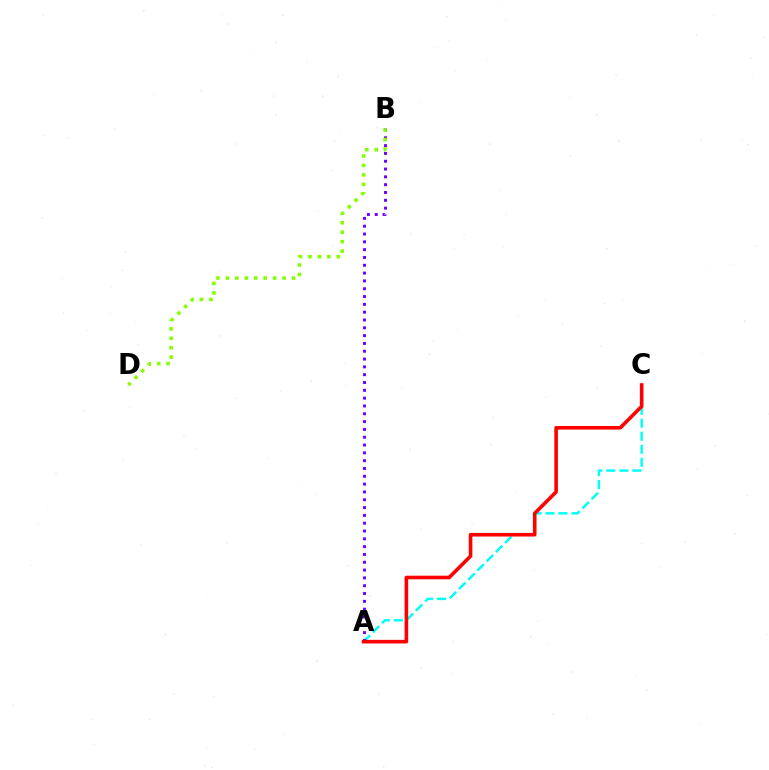{('A', 'C'): [{'color': '#00fff6', 'line_style': 'dashed', 'thickness': 1.77}, {'color': '#ff0000', 'line_style': 'solid', 'thickness': 2.59}], ('A', 'B'): [{'color': '#7200ff', 'line_style': 'dotted', 'thickness': 2.12}], ('B', 'D'): [{'color': '#84ff00', 'line_style': 'dotted', 'thickness': 2.57}]}